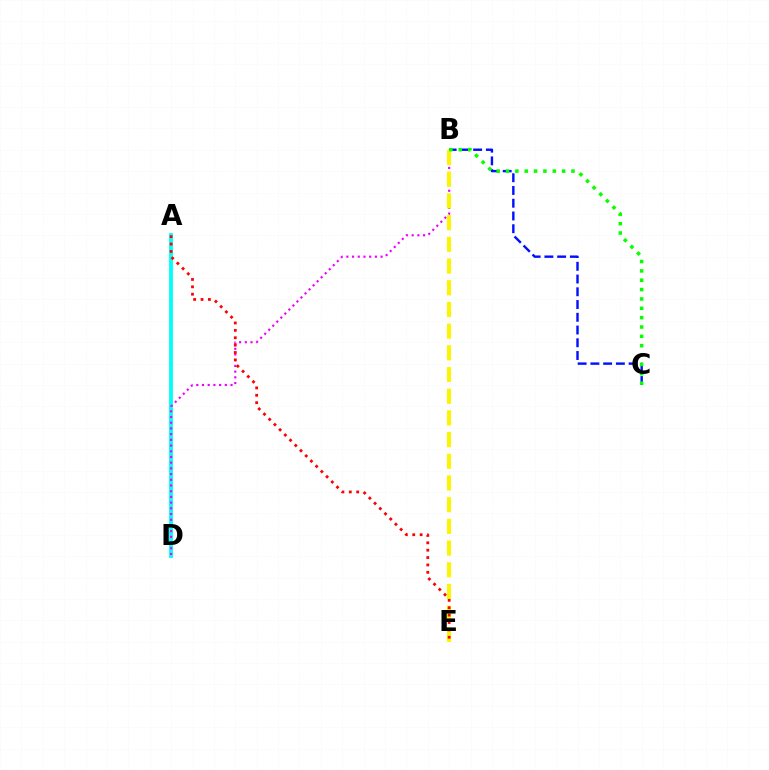{('A', 'D'): [{'color': '#00fff6', 'line_style': 'solid', 'thickness': 2.78}], ('B', 'D'): [{'color': '#ee00ff', 'line_style': 'dotted', 'thickness': 1.55}], ('B', 'C'): [{'color': '#0010ff', 'line_style': 'dashed', 'thickness': 1.73}, {'color': '#08ff00', 'line_style': 'dotted', 'thickness': 2.54}], ('B', 'E'): [{'color': '#fcf500', 'line_style': 'dashed', 'thickness': 2.95}], ('A', 'E'): [{'color': '#ff0000', 'line_style': 'dotted', 'thickness': 2.0}]}